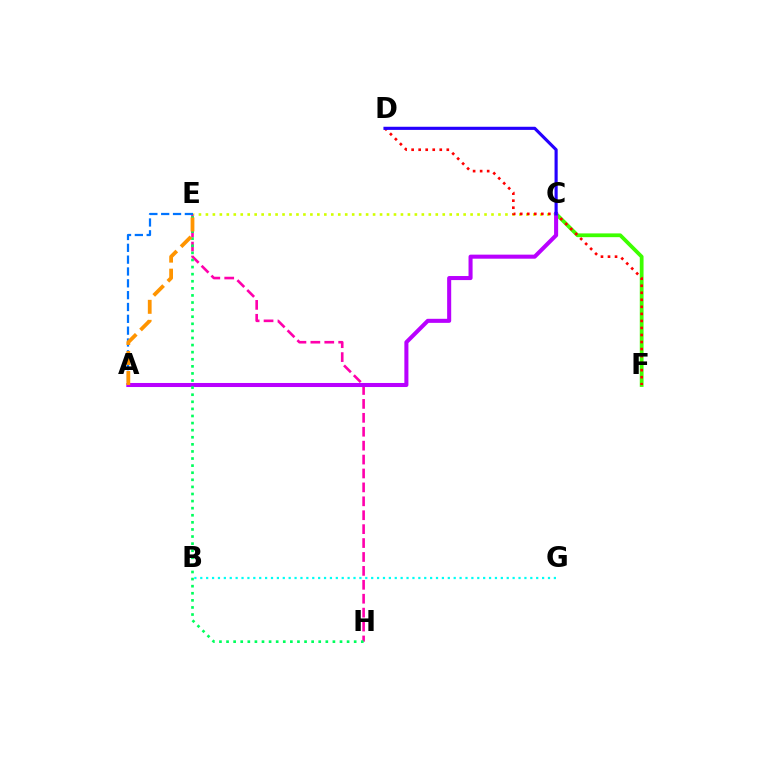{('E', 'H'): [{'color': '#ff00ac', 'line_style': 'dashed', 'thickness': 1.89}, {'color': '#00ff5c', 'line_style': 'dotted', 'thickness': 1.93}], ('C', 'F'): [{'color': '#3dff00', 'line_style': 'solid', 'thickness': 2.71}], ('C', 'E'): [{'color': '#d1ff00', 'line_style': 'dotted', 'thickness': 1.89}], ('D', 'F'): [{'color': '#ff0000', 'line_style': 'dotted', 'thickness': 1.91}], ('A', 'E'): [{'color': '#0074ff', 'line_style': 'dashed', 'thickness': 1.61}, {'color': '#ff9400', 'line_style': 'dashed', 'thickness': 2.72}], ('A', 'C'): [{'color': '#b900ff', 'line_style': 'solid', 'thickness': 2.92}], ('C', 'D'): [{'color': '#2500ff', 'line_style': 'solid', 'thickness': 2.26}], ('B', 'G'): [{'color': '#00fff6', 'line_style': 'dotted', 'thickness': 1.6}]}